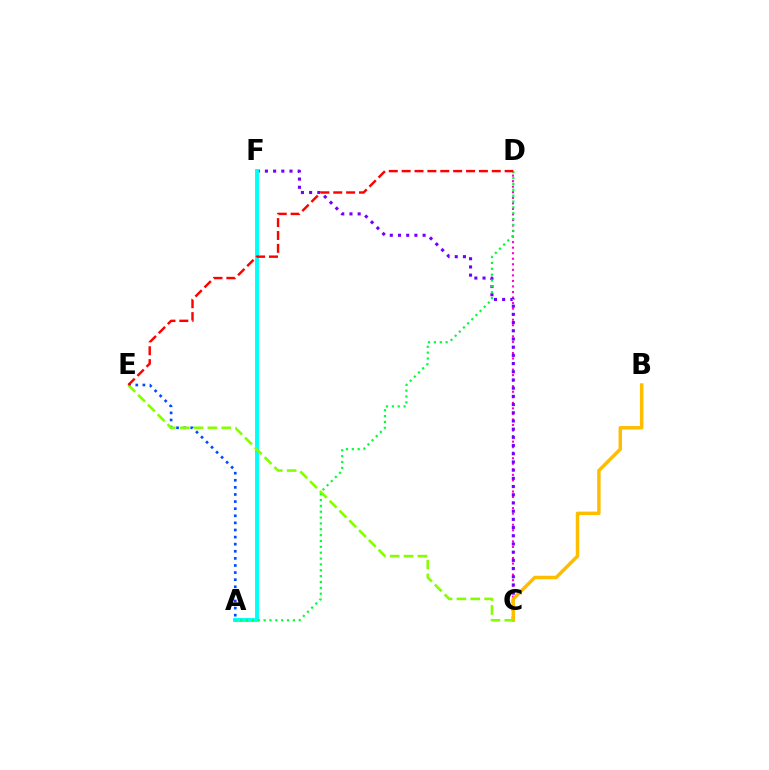{('C', 'D'): [{'color': '#ff00cf', 'line_style': 'dotted', 'thickness': 1.51}], ('C', 'F'): [{'color': '#7200ff', 'line_style': 'dotted', 'thickness': 2.23}], ('A', 'F'): [{'color': '#00fff6', 'line_style': 'solid', 'thickness': 2.81}], ('B', 'C'): [{'color': '#ffbd00', 'line_style': 'solid', 'thickness': 2.49}], ('A', 'E'): [{'color': '#004bff', 'line_style': 'dotted', 'thickness': 1.93}], ('A', 'D'): [{'color': '#00ff39', 'line_style': 'dotted', 'thickness': 1.59}], ('C', 'E'): [{'color': '#84ff00', 'line_style': 'dashed', 'thickness': 1.88}], ('D', 'E'): [{'color': '#ff0000', 'line_style': 'dashed', 'thickness': 1.75}]}